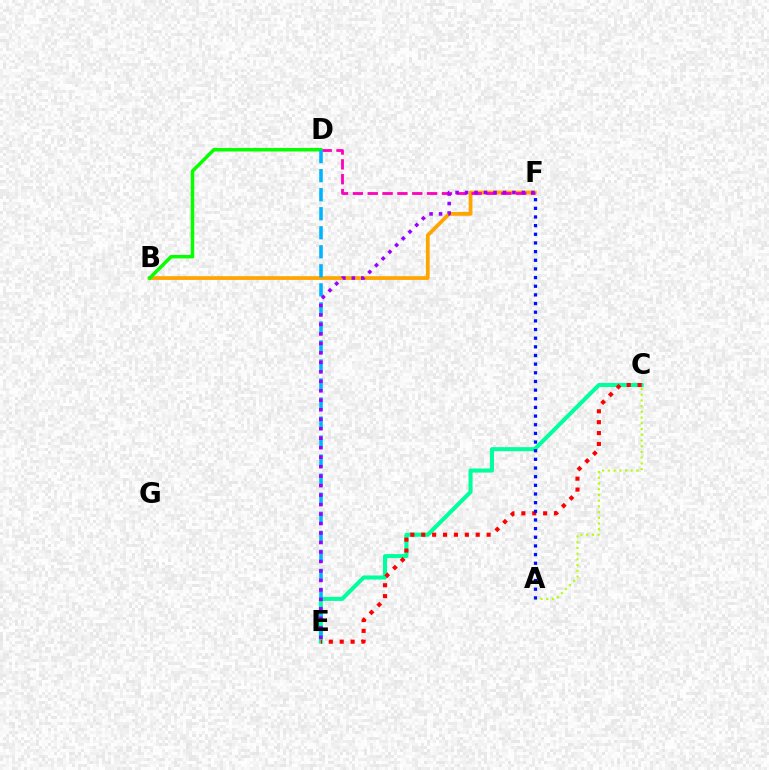{('B', 'F'): [{'color': '#ffa500', 'line_style': 'solid', 'thickness': 2.7}], ('C', 'E'): [{'color': '#00ff9d', 'line_style': 'solid', 'thickness': 2.92}, {'color': '#ff0000', 'line_style': 'dotted', 'thickness': 2.96}], ('D', 'F'): [{'color': '#ff00bd', 'line_style': 'dashed', 'thickness': 2.02}], ('B', 'D'): [{'color': '#08ff00', 'line_style': 'solid', 'thickness': 2.53}], ('D', 'E'): [{'color': '#00b5ff', 'line_style': 'dashed', 'thickness': 2.59}], ('A', 'C'): [{'color': '#b3ff00', 'line_style': 'dotted', 'thickness': 1.55}], ('A', 'F'): [{'color': '#0010ff', 'line_style': 'dotted', 'thickness': 2.35}], ('E', 'F'): [{'color': '#9b00ff', 'line_style': 'dotted', 'thickness': 2.58}]}